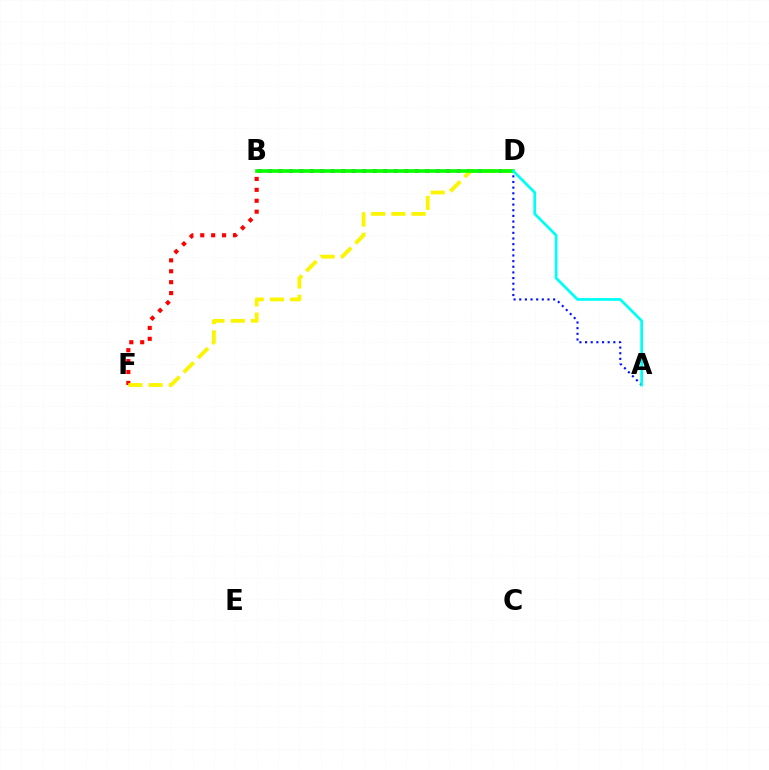{('B', 'D'): [{'color': '#ee00ff', 'line_style': 'dotted', 'thickness': 2.85}, {'color': '#08ff00', 'line_style': 'solid', 'thickness': 2.66}], ('B', 'F'): [{'color': '#ff0000', 'line_style': 'dotted', 'thickness': 2.97}], ('D', 'F'): [{'color': '#fcf500', 'line_style': 'dashed', 'thickness': 2.75}], ('A', 'D'): [{'color': '#0010ff', 'line_style': 'dotted', 'thickness': 1.54}, {'color': '#00fff6', 'line_style': 'solid', 'thickness': 1.97}]}